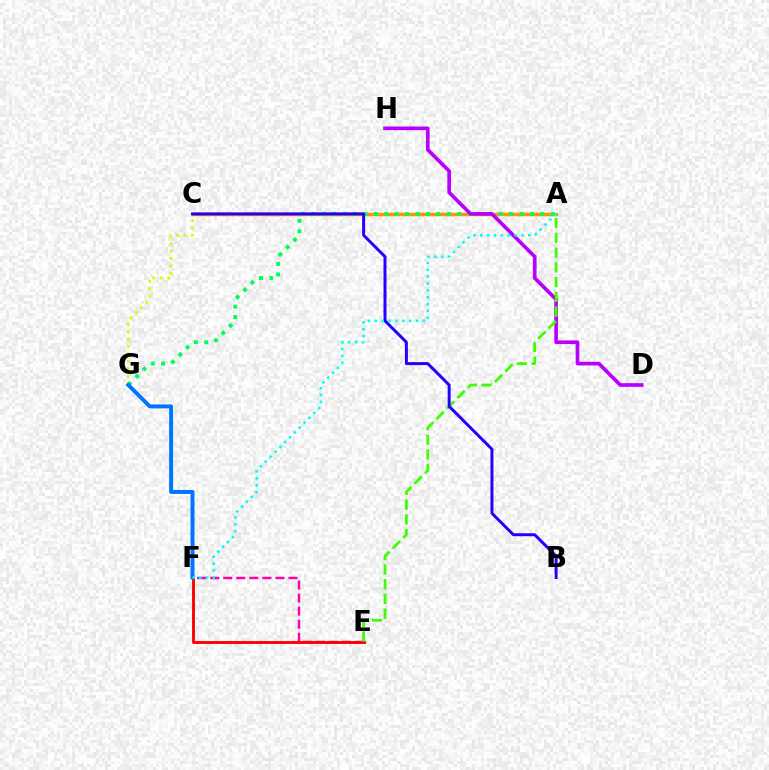{('C', 'G'): [{'color': '#d1ff00', 'line_style': 'dotted', 'thickness': 2.01}], ('A', 'C'): [{'color': '#ff9400', 'line_style': 'solid', 'thickness': 2.49}], ('A', 'G'): [{'color': '#00ff5c', 'line_style': 'dotted', 'thickness': 2.83}], ('E', 'F'): [{'color': '#ff00ac', 'line_style': 'dashed', 'thickness': 1.77}, {'color': '#ff0000', 'line_style': 'solid', 'thickness': 2.08}], ('D', 'H'): [{'color': '#b900ff', 'line_style': 'solid', 'thickness': 2.64}], ('F', 'G'): [{'color': '#0074ff', 'line_style': 'solid', 'thickness': 2.85}], ('A', 'E'): [{'color': '#3dff00', 'line_style': 'dashed', 'thickness': 2.0}], ('B', 'C'): [{'color': '#2500ff', 'line_style': 'solid', 'thickness': 2.14}], ('A', 'F'): [{'color': '#00fff6', 'line_style': 'dotted', 'thickness': 1.87}]}